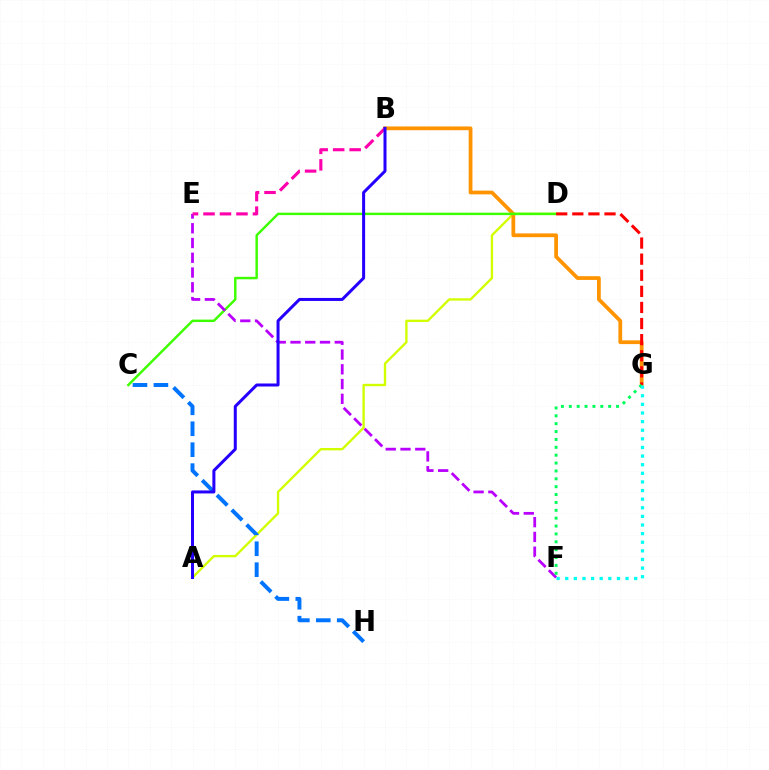{('A', 'D'): [{'color': '#d1ff00', 'line_style': 'solid', 'thickness': 1.7}], ('B', 'G'): [{'color': '#ff9400', 'line_style': 'solid', 'thickness': 2.71}], ('C', 'D'): [{'color': '#3dff00', 'line_style': 'solid', 'thickness': 1.77}], ('D', 'G'): [{'color': '#ff0000', 'line_style': 'dashed', 'thickness': 2.19}], ('E', 'F'): [{'color': '#b900ff', 'line_style': 'dashed', 'thickness': 2.01}], ('F', 'G'): [{'color': '#00ff5c', 'line_style': 'dotted', 'thickness': 2.14}, {'color': '#00fff6', 'line_style': 'dotted', 'thickness': 2.34}], ('B', 'E'): [{'color': '#ff00ac', 'line_style': 'dashed', 'thickness': 2.24}], ('C', 'H'): [{'color': '#0074ff', 'line_style': 'dashed', 'thickness': 2.84}], ('A', 'B'): [{'color': '#2500ff', 'line_style': 'solid', 'thickness': 2.17}]}